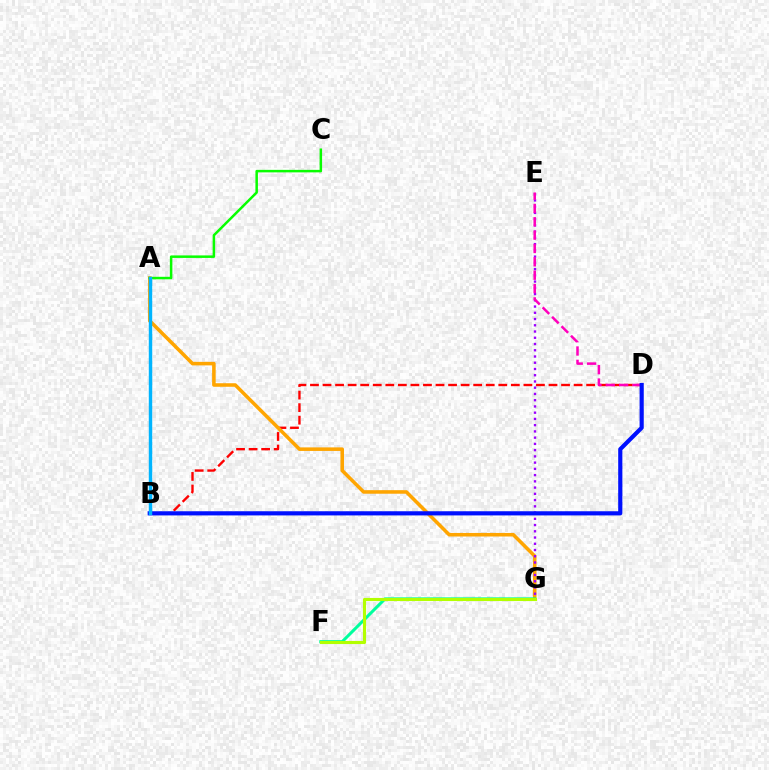{('B', 'D'): [{'color': '#ff0000', 'line_style': 'dashed', 'thickness': 1.71}, {'color': '#0010ff', 'line_style': 'solid', 'thickness': 3.0}], ('A', 'G'): [{'color': '#ffa500', 'line_style': 'solid', 'thickness': 2.56}], ('F', 'G'): [{'color': '#00ff9d', 'line_style': 'solid', 'thickness': 2.19}, {'color': '#b3ff00', 'line_style': 'solid', 'thickness': 2.24}], ('A', 'C'): [{'color': '#08ff00', 'line_style': 'solid', 'thickness': 1.81}], ('E', 'G'): [{'color': '#9b00ff', 'line_style': 'dotted', 'thickness': 1.7}], ('D', 'E'): [{'color': '#ff00bd', 'line_style': 'dashed', 'thickness': 1.81}], ('A', 'B'): [{'color': '#00b5ff', 'line_style': 'solid', 'thickness': 2.47}]}